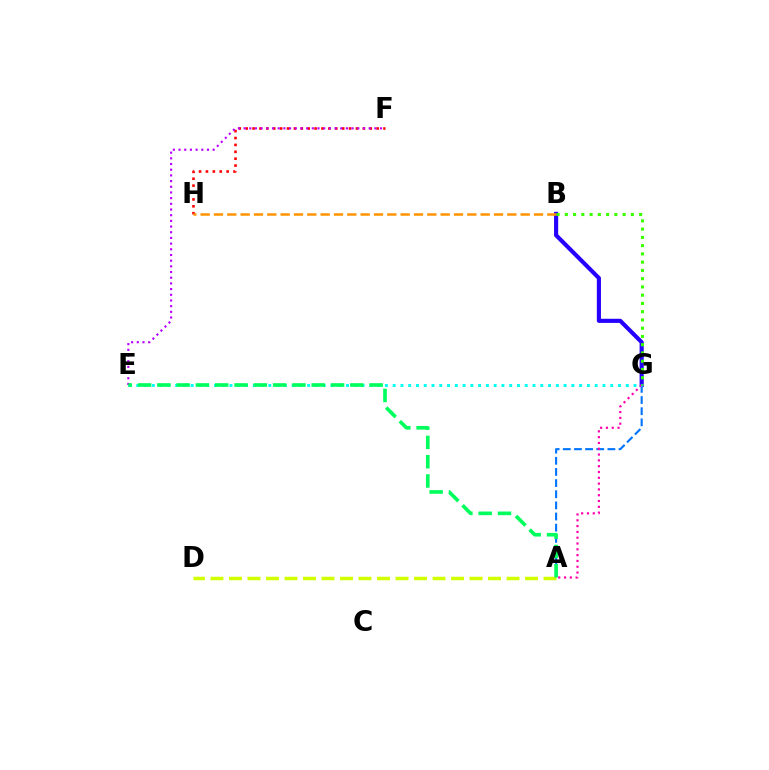{('A', 'G'): [{'color': '#0074ff', 'line_style': 'dashed', 'thickness': 1.51}, {'color': '#ff00ac', 'line_style': 'dotted', 'thickness': 1.58}], ('B', 'G'): [{'color': '#2500ff', 'line_style': 'solid', 'thickness': 2.97}, {'color': '#3dff00', 'line_style': 'dotted', 'thickness': 2.24}], ('F', 'H'): [{'color': '#ff0000', 'line_style': 'dotted', 'thickness': 1.87}], ('E', 'G'): [{'color': '#00fff6', 'line_style': 'dotted', 'thickness': 2.11}], ('B', 'H'): [{'color': '#ff9400', 'line_style': 'dashed', 'thickness': 1.81}], ('A', 'D'): [{'color': '#d1ff00', 'line_style': 'dashed', 'thickness': 2.51}], ('E', 'F'): [{'color': '#b900ff', 'line_style': 'dotted', 'thickness': 1.54}], ('A', 'E'): [{'color': '#00ff5c', 'line_style': 'dashed', 'thickness': 2.62}]}